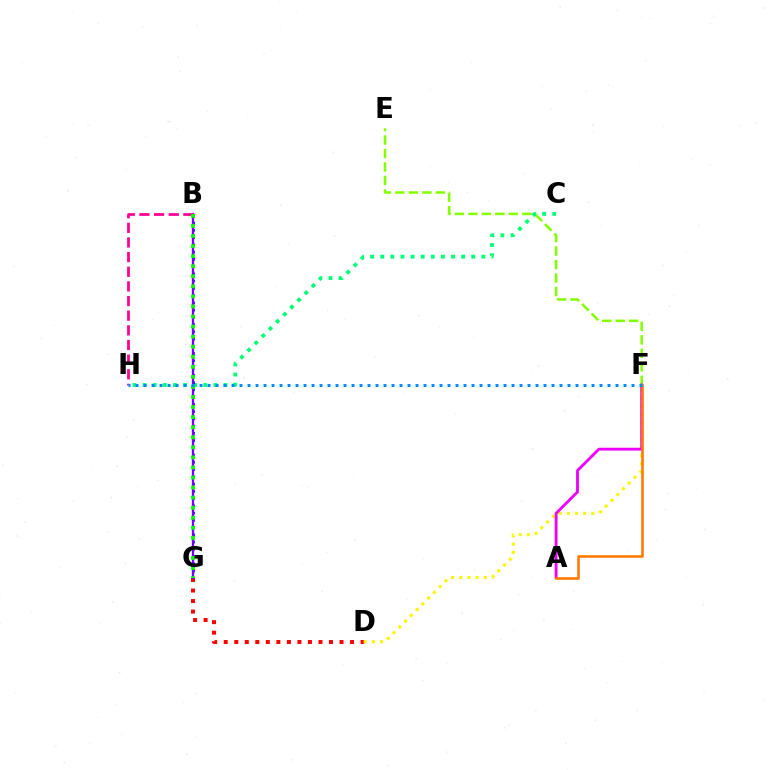{('E', 'F'): [{'color': '#84ff00', 'line_style': 'dashed', 'thickness': 1.83}], ('C', 'H'): [{'color': '#00ff74', 'line_style': 'dotted', 'thickness': 2.75}], ('B', 'G'): [{'color': '#0010ff', 'line_style': 'dotted', 'thickness': 1.97}, {'color': '#00fff6', 'line_style': 'dashed', 'thickness': 1.52}, {'color': '#7200ff', 'line_style': 'solid', 'thickness': 1.64}, {'color': '#08ff00', 'line_style': 'dotted', 'thickness': 2.73}], ('D', 'G'): [{'color': '#ff0000', 'line_style': 'dotted', 'thickness': 2.86}], ('D', 'F'): [{'color': '#fcf500', 'line_style': 'dotted', 'thickness': 2.21}], ('B', 'H'): [{'color': '#ff0094', 'line_style': 'dashed', 'thickness': 1.99}], ('A', 'F'): [{'color': '#ee00ff', 'line_style': 'solid', 'thickness': 2.05}, {'color': '#ff7c00', 'line_style': 'solid', 'thickness': 1.9}], ('F', 'H'): [{'color': '#008cff', 'line_style': 'dotted', 'thickness': 2.17}]}